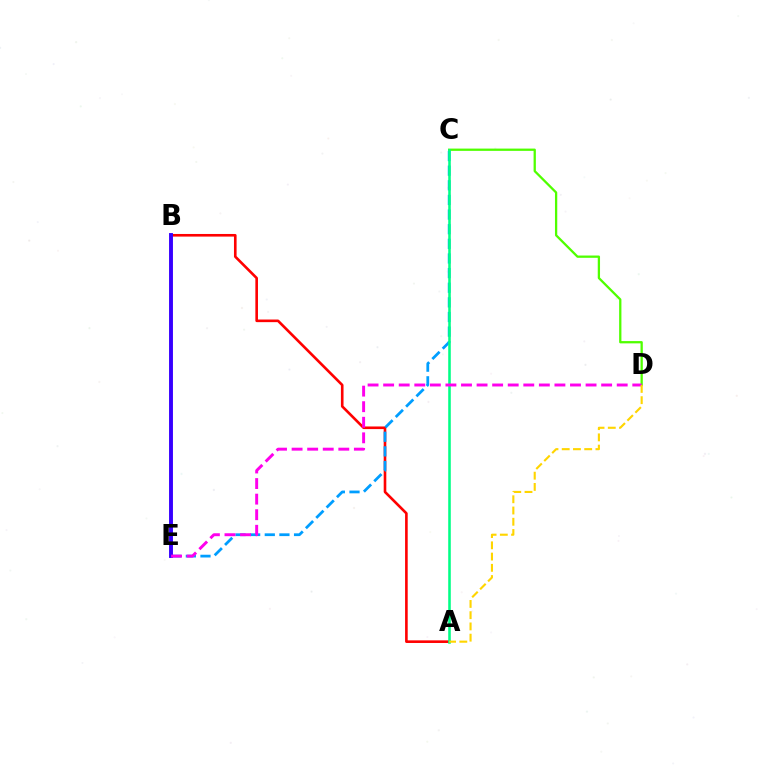{('A', 'B'): [{'color': '#ff0000', 'line_style': 'solid', 'thickness': 1.89}], ('C', 'D'): [{'color': '#4fff00', 'line_style': 'solid', 'thickness': 1.64}], ('C', 'E'): [{'color': '#009eff', 'line_style': 'dashed', 'thickness': 1.99}], ('A', 'C'): [{'color': '#00ff86', 'line_style': 'solid', 'thickness': 1.85}], ('B', 'E'): [{'color': '#3700ff', 'line_style': 'solid', 'thickness': 2.81}], ('D', 'E'): [{'color': '#ff00ed', 'line_style': 'dashed', 'thickness': 2.12}], ('A', 'D'): [{'color': '#ffd500', 'line_style': 'dashed', 'thickness': 1.53}]}